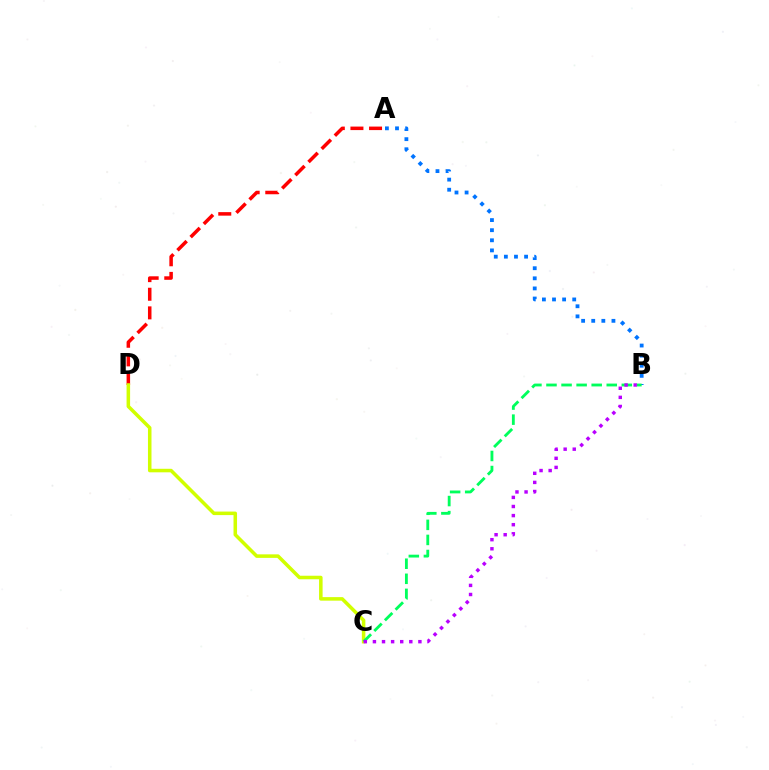{('A', 'B'): [{'color': '#0074ff', 'line_style': 'dotted', 'thickness': 2.74}], ('A', 'D'): [{'color': '#ff0000', 'line_style': 'dashed', 'thickness': 2.53}], ('C', 'D'): [{'color': '#d1ff00', 'line_style': 'solid', 'thickness': 2.54}], ('B', 'C'): [{'color': '#00ff5c', 'line_style': 'dashed', 'thickness': 2.05}, {'color': '#b900ff', 'line_style': 'dotted', 'thickness': 2.47}]}